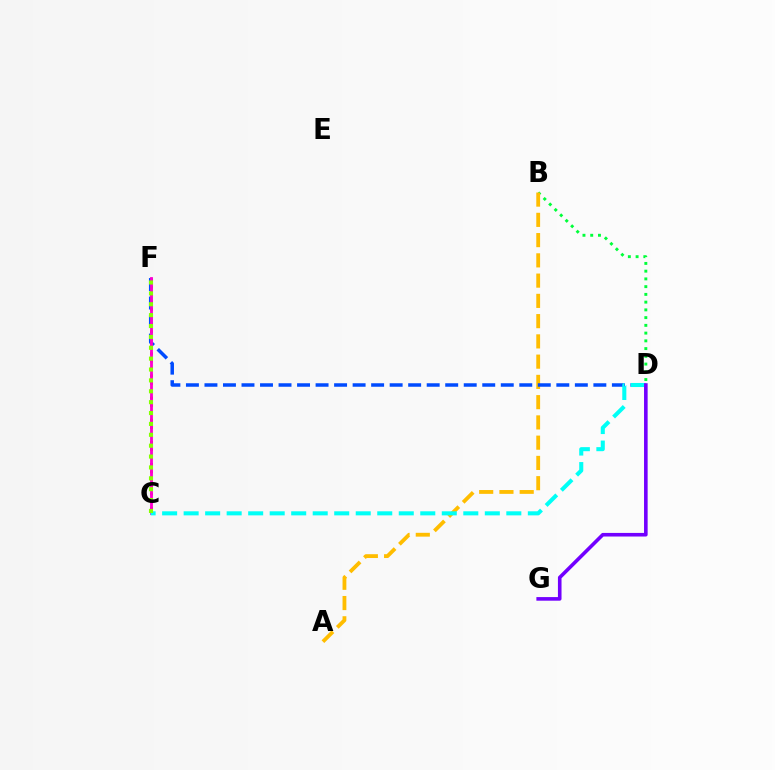{('B', 'D'): [{'color': '#00ff39', 'line_style': 'dotted', 'thickness': 2.1}], ('A', 'B'): [{'color': '#ffbd00', 'line_style': 'dashed', 'thickness': 2.75}], ('C', 'F'): [{'color': '#ff0000', 'line_style': 'dotted', 'thickness': 2.01}, {'color': '#ff00cf', 'line_style': 'solid', 'thickness': 2.04}, {'color': '#84ff00', 'line_style': 'dotted', 'thickness': 2.96}], ('D', 'F'): [{'color': '#004bff', 'line_style': 'dashed', 'thickness': 2.52}], ('C', 'D'): [{'color': '#00fff6', 'line_style': 'dashed', 'thickness': 2.92}], ('D', 'G'): [{'color': '#7200ff', 'line_style': 'solid', 'thickness': 2.59}]}